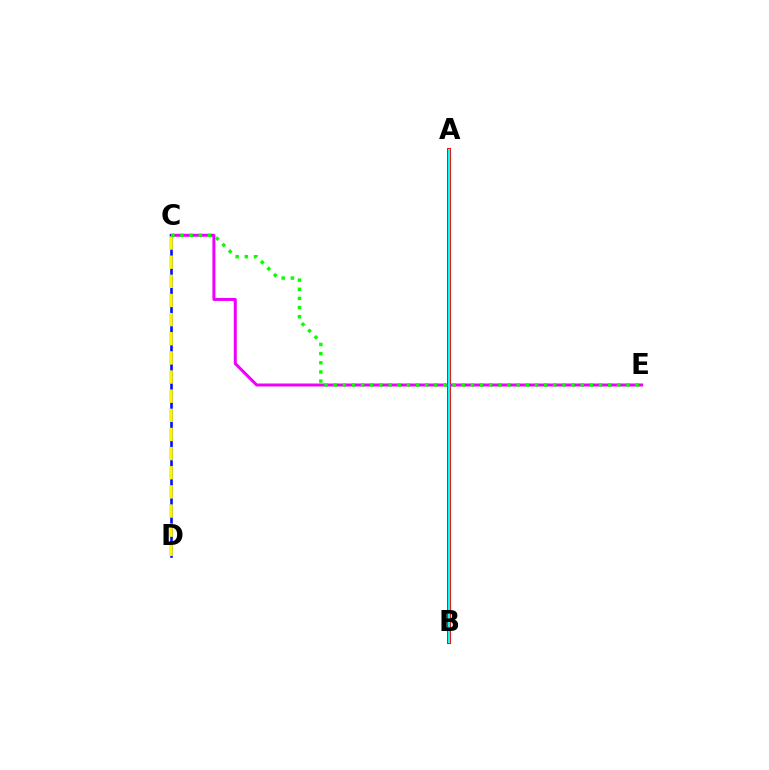{('A', 'B'): [{'color': '#ff0000', 'line_style': 'solid', 'thickness': 2.82}, {'color': '#00fff6', 'line_style': 'solid', 'thickness': 1.51}], ('C', 'E'): [{'color': '#ee00ff', 'line_style': 'solid', 'thickness': 2.15}, {'color': '#08ff00', 'line_style': 'dotted', 'thickness': 2.49}], ('C', 'D'): [{'color': '#0010ff', 'line_style': 'solid', 'thickness': 1.87}, {'color': '#fcf500', 'line_style': 'dashed', 'thickness': 2.6}]}